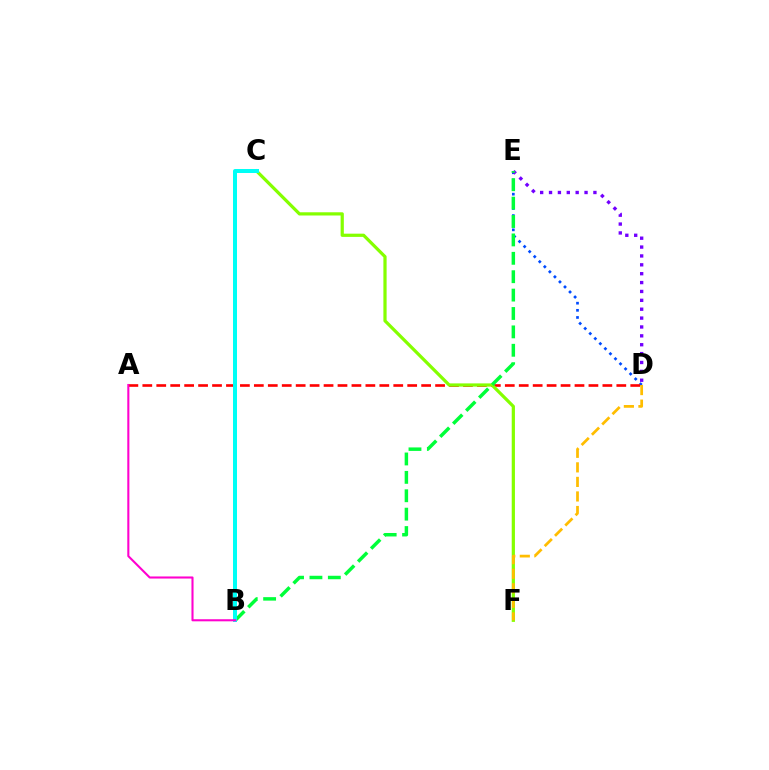{('D', 'E'): [{'color': '#004bff', 'line_style': 'dotted', 'thickness': 1.94}, {'color': '#7200ff', 'line_style': 'dotted', 'thickness': 2.41}], ('A', 'D'): [{'color': '#ff0000', 'line_style': 'dashed', 'thickness': 1.89}], ('C', 'F'): [{'color': '#84ff00', 'line_style': 'solid', 'thickness': 2.32}], ('B', 'E'): [{'color': '#00ff39', 'line_style': 'dashed', 'thickness': 2.5}], ('B', 'C'): [{'color': '#00fff6', 'line_style': 'solid', 'thickness': 2.88}], ('A', 'B'): [{'color': '#ff00cf', 'line_style': 'solid', 'thickness': 1.5}], ('D', 'F'): [{'color': '#ffbd00', 'line_style': 'dashed', 'thickness': 1.98}]}